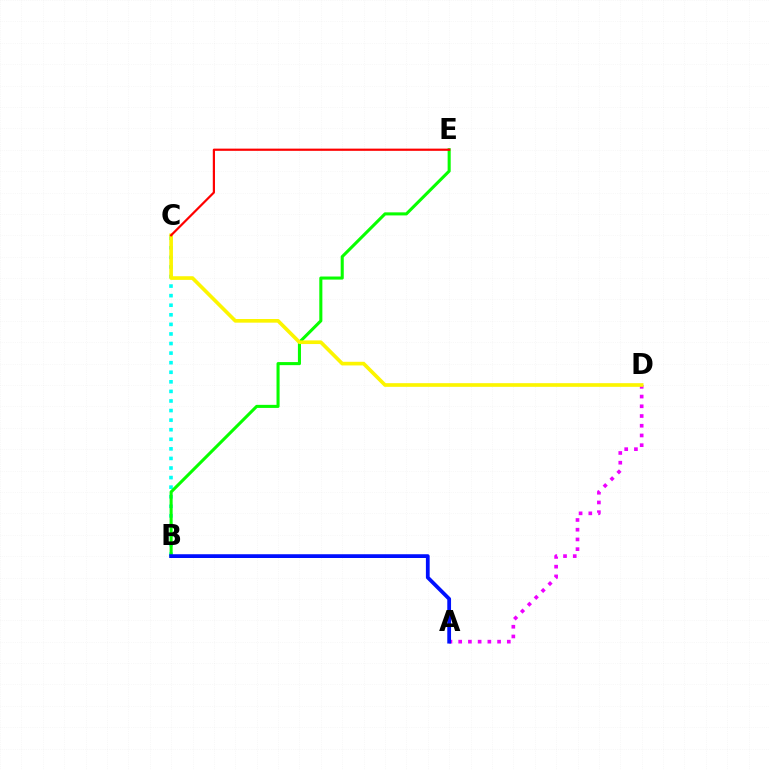{('B', 'C'): [{'color': '#00fff6', 'line_style': 'dotted', 'thickness': 2.6}], ('B', 'E'): [{'color': '#08ff00', 'line_style': 'solid', 'thickness': 2.21}], ('A', 'D'): [{'color': '#ee00ff', 'line_style': 'dotted', 'thickness': 2.64}], ('A', 'B'): [{'color': '#0010ff', 'line_style': 'solid', 'thickness': 2.71}], ('C', 'D'): [{'color': '#fcf500', 'line_style': 'solid', 'thickness': 2.63}], ('C', 'E'): [{'color': '#ff0000', 'line_style': 'solid', 'thickness': 1.59}]}